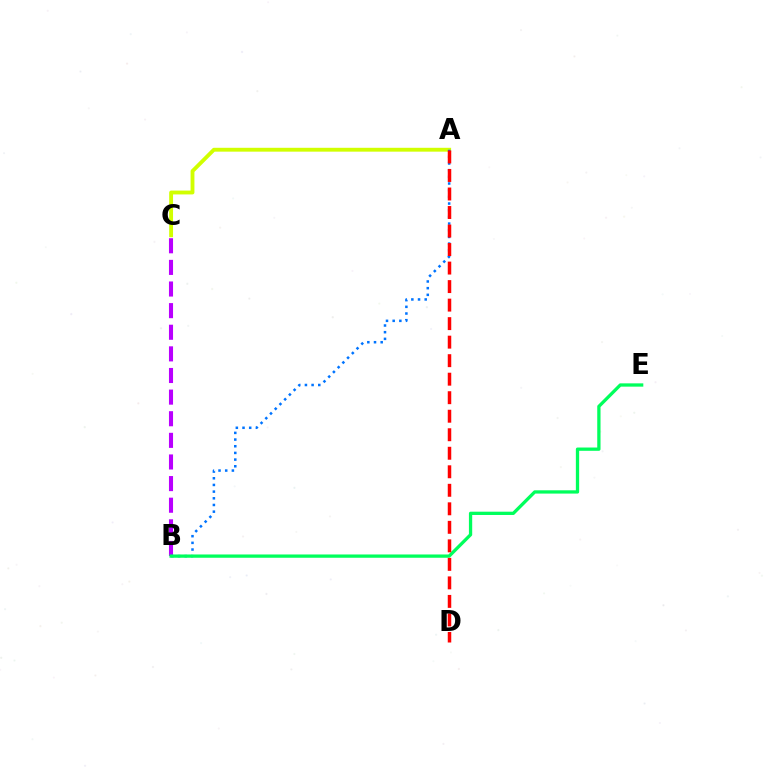{('B', 'C'): [{'color': '#b900ff', 'line_style': 'dashed', 'thickness': 2.94}], ('A', 'C'): [{'color': '#d1ff00', 'line_style': 'solid', 'thickness': 2.78}], ('A', 'B'): [{'color': '#0074ff', 'line_style': 'dotted', 'thickness': 1.81}], ('B', 'E'): [{'color': '#00ff5c', 'line_style': 'solid', 'thickness': 2.37}], ('A', 'D'): [{'color': '#ff0000', 'line_style': 'dashed', 'thickness': 2.52}]}